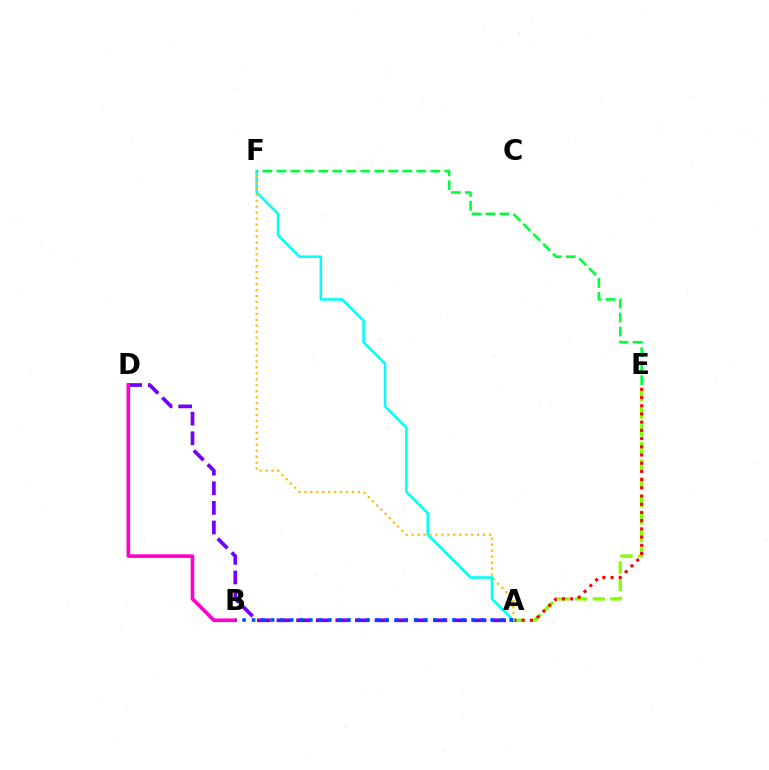{('A', 'E'): [{'color': '#84ff00', 'line_style': 'dashed', 'thickness': 2.39}, {'color': '#ff0000', 'line_style': 'dotted', 'thickness': 2.23}], ('A', 'D'): [{'color': '#7200ff', 'line_style': 'dashed', 'thickness': 2.66}], ('B', 'D'): [{'color': '#ff00cf', 'line_style': 'solid', 'thickness': 2.62}], ('A', 'F'): [{'color': '#00fff6', 'line_style': 'solid', 'thickness': 1.85}, {'color': '#ffbd00', 'line_style': 'dotted', 'thickness': 1.62}], ('A', 'B'): [{'color': '#004bff', 'line_style': 'dotted', 'thickness': 2.59}], ('E', 'F'): [{'color': '#00ff39', 'line_style': 'dashed', 'thickness': 1.9}]}